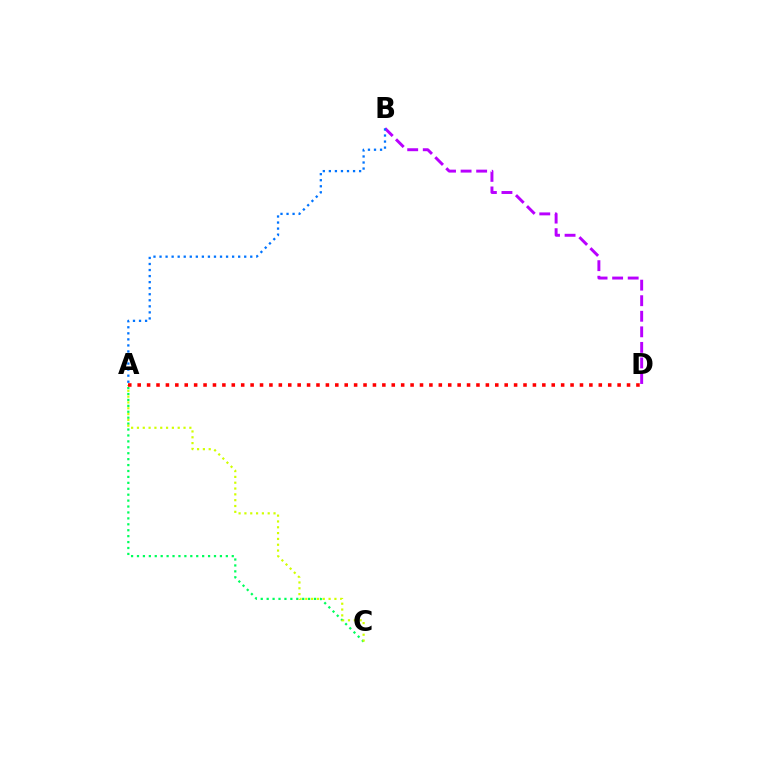{('B', 'D'): [{'color': '#b900ff', 'line_style': 'dashed', 'thickness': 2.11}], ('A', 'C'): [{'color': '#00ff5c', 'line_style': 'dotted', 'thickness': 1.61}, {'color': '#d1ff00', 'line_style': 'dotted', 'thickness': 1.58}], ('A', 'B'): [{'color': '#0074ff', 'line_style': 'dotted', 'thickness': 1.64}], ('A', 'D'): [{'color': '#ff0000', 'line_style': 'dotted', 'thickness': 2.56}]}